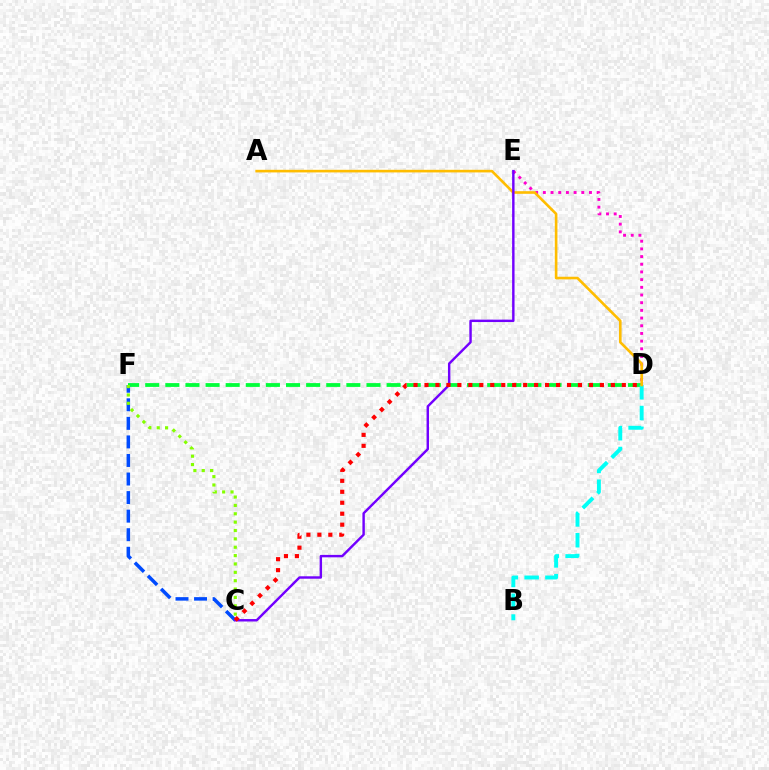{('D', 'F'): [{'color': '#00ff39', 'line_style': 'dashed', 'thickness': 2.73}], ('B', 'D'): [{'color': '#00fff6', 'line_style': 'dashed', 'thickness': 2.82}], ('C', 'F'): [{'color': '#004bff', 'line_style': 'dashed', 'thickness': 2.52}, {'color': '#84ff00', 'line_style': 'dotted', 'thickness': 2.27}], ('D', 'E'): [{'color': '#ff00cf', 'line_style': 'dotted', 'thickness': 2.09}], ('A', 'D'): [{'color': '#ffbd00', 'line_style': 'solid', 'thickness': 1.89}], ('C', 'E'): [{'color': '#7200ff', 'line_style': 'solid', 'thickness': 1.75}], ('C', 'D'): [{'color': '#ff0000', 'line_style': 'dotted', 'thickness': 2.98}]}